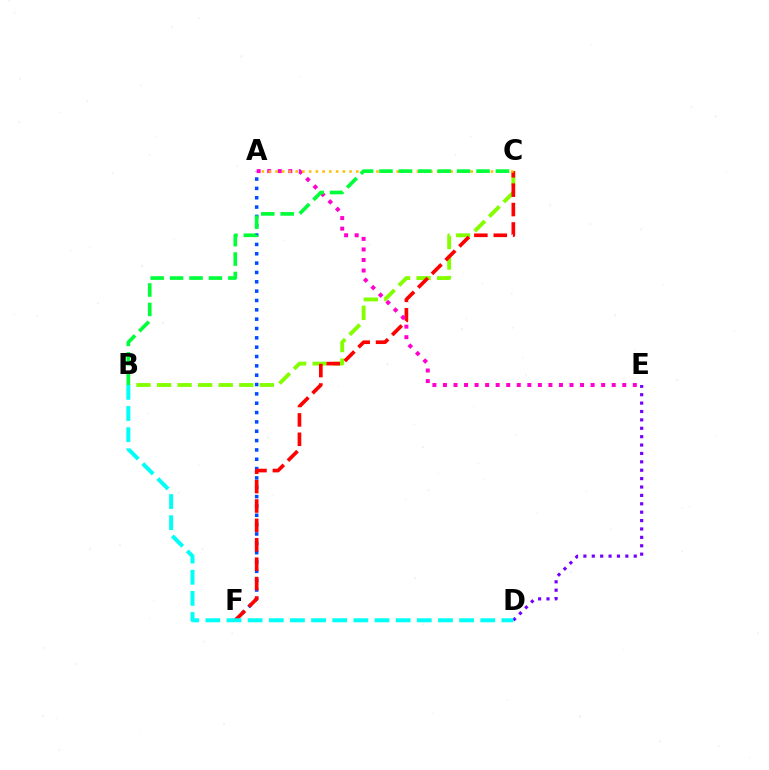{('A', 'F'): [{'color': '#004bff', 'line_style': 'dotted', 'thickness': 2.54}], ('B', 'C'): [{'color': '#84ff00', 'line_style': 'dashed', 'thickness': 2.79}, {'color': '#00ff39', 'line_style': 'dashed', 'thickness': 2.64}], ('C', 'F'): [{'color': '#ff0000', 'line_style': 'dashed', 'thickness': 2.63}], ('A', 'E'): [{'color': '#ff00cf', 'line_style': 'dotted', 'thickness': 2.87}], ('A', 'C'): [{'color': '#ffbd00', 'line_style': 'dotted', 'thickness': 1.83}], ('D', 'E'): [{'color': '#7200ff', 'line_style': 'dotted', 'thickness': 2.28}], ('B', 'D'): [{'color': '#00fff6', 'line_style': 'dashed', 'thickness': 2.87}]}